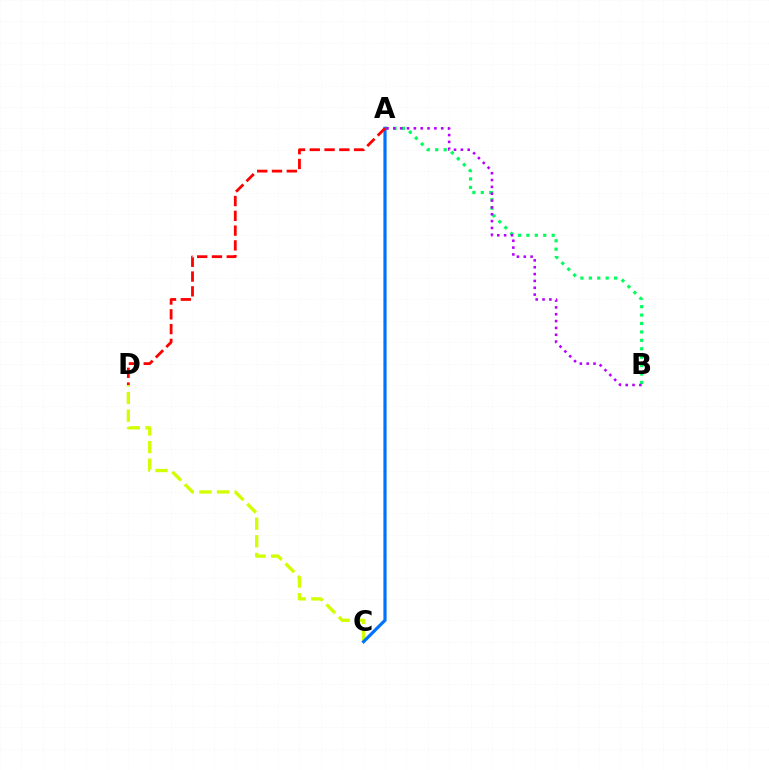{('C', 'D'): [{'color': '#d1ff00', 'line_style': 'dashed', 'thickness': 2.39}], ('A', 'B'): [{'color': '#00ff5c', 'line_style': 'dotted', 'thickness': 2.29}, {'color': '#b900ff', 'line_style': 'dotted', 'thickness': 1.86}], ('A', 'C'): [{'color': '#0074ff', 'line_style': 'solid', 'thickness': 2.3}], ('A', 'D'): [{'color': '#ff0000', 'line_style': 'dashed', 'thickness': 2.01}]}